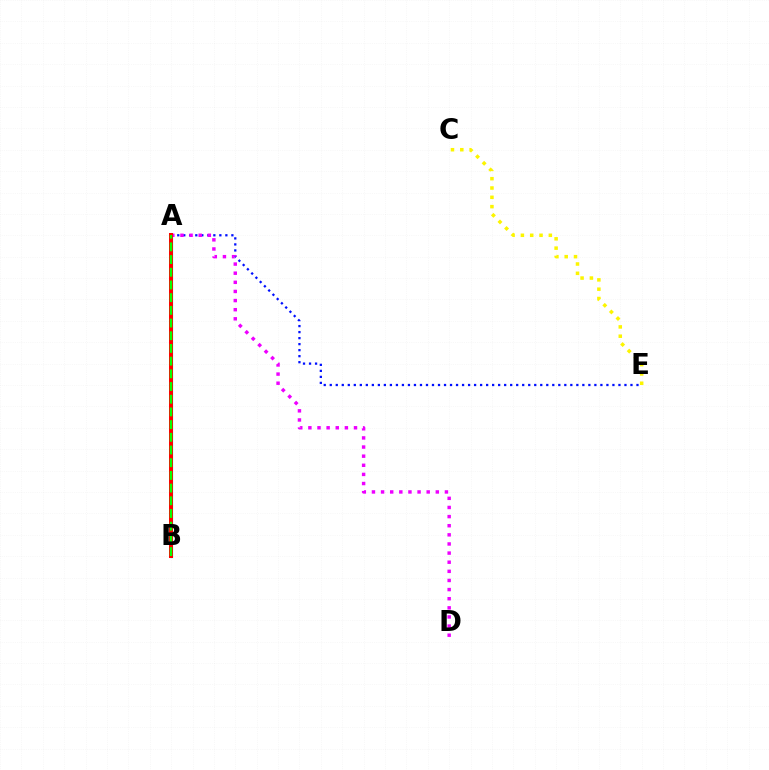{('A', 'E'): [{'color': '#0010ff', 'line_style': 'dotted', 'thickness': 1.63}], ('A', 'B'): [{'color': '#00fff6', 'line_style': 'solid', 'thickness': 2.32}, {'color': '#ff0000', 'line_style': 'solid', 'thickness': 2.88}, {'color': '#08ff00', 'line_style': 'dashed', 'thickness': 1.72}], ('A', 'D'): [{'color': '#ee00ff', 'line_style': 'dotted', 'thickness': 2.48}], ('C', 'E'): [{'color': '#fcf500', 'line_style': 'dotted', 'thickness': 2.53}]}